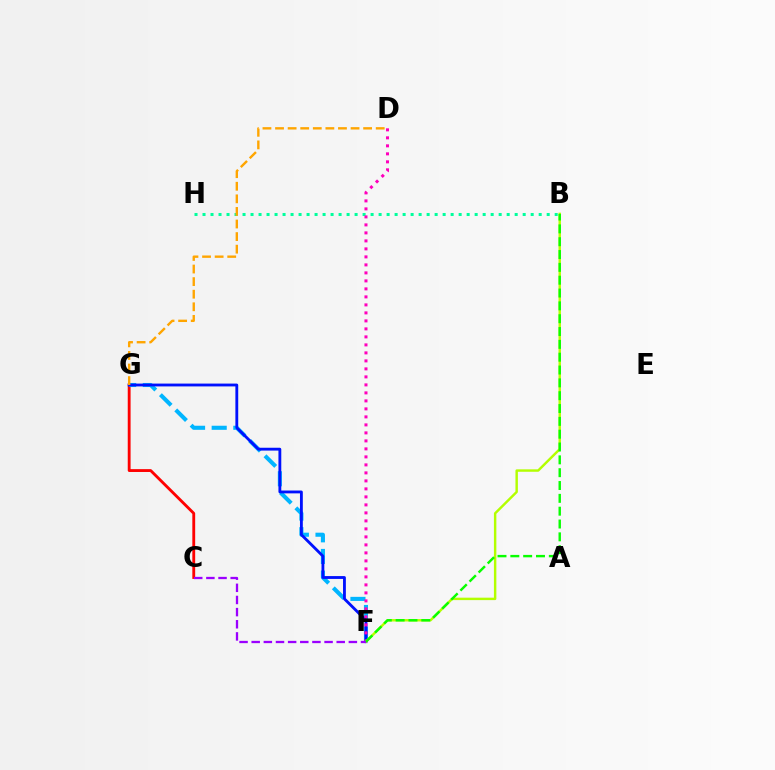{('C', 'G'): [{'color': '#ff0000', 'line_style': 'solid', 'thickness': 2.05}], ('B', 'H'): [{'color': '#00ff9d', 'line_style': 'dotted', 'thickness': 2.17}], ('F', 'G'): [{'color': '#00b5ff', 'line_style': 'dashed', 'thickness': 2.94}, {'color': '#0010ff', 'line_style': 'solid', 'thickness': 2.04}], ('D', 'F'): [{'color': '#ff00bd', 'line_style': 'dotted', 'thickness': 2.17}], ('B', 'F'): [{'color': '#b3ff00', 'line_style': 'solid', 'thickness': 1.75}, {'color': '#08ff00', 'line_style': 'dashed', 'thickness': 1.74}], ('C', 'F'): [{'color': '#9b00ff', 'line_style': 'dashed', 'thickness': 1.65}], ('D', 'G'): [{'color': '#ffa500', 'line_style': 'dashed', 'thickness': 1.71}]}